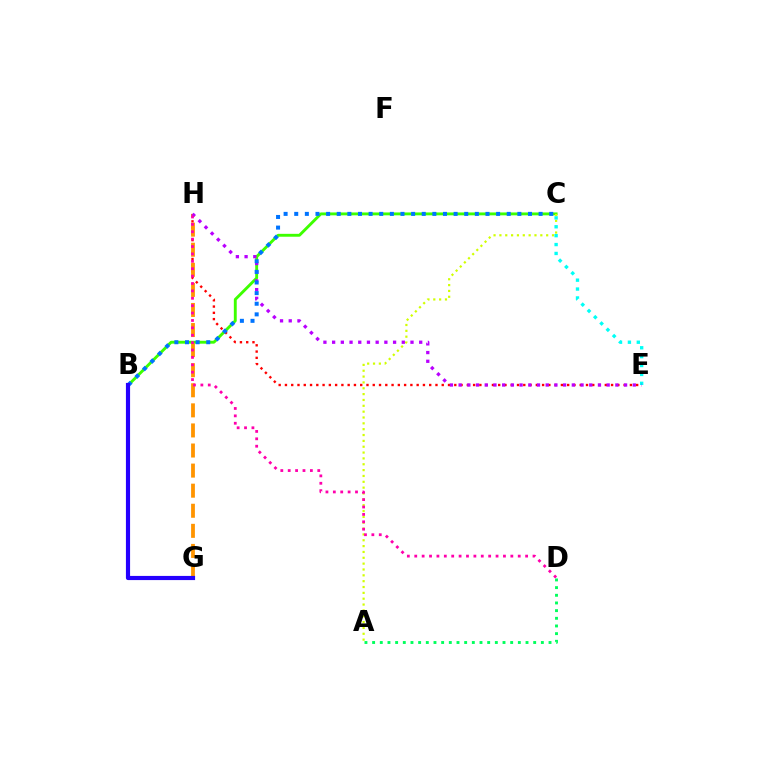{('B', 'C'): [{'color': '#3dff00', 'line_style': 'solid', 'thickness': 2.08}, {'color': '#0074ff', 'line_style': 'dotted', 'thickness': 2.89}], ('E', 'H'): [{'color': '#ff0000', 'line_style': 'dotted', 'thickness': 1.7}, {'color': '#b900ff', 'line_style': 'dotted', 'thickness': 2.37}], ('A', 'D'): [{'color': '#00ff5c', 'line_style': 'dotted', 'thickness': 2.08}], ('G', 'H'): [{'color': '#ff9400', 'line_style': 'dashed', 'thickness': 2.73}], ('A', 'C'): [{'color': '#d1ff00', 'line_style': 'dotted', 'thickness': 1.59}], ('C', 'E'): [{'color': '#00fff6', 'line_style': 'dotted', 'thickness': 2.42}], ('D', 'H'): [{'color': '#ff00ac', 'line_style': 'dotted', 'thickness': 2.01}], ('B', 'G'): [{'color': '#2500ff', 'line_style': 'solid', 'thickness': 3.0}]}